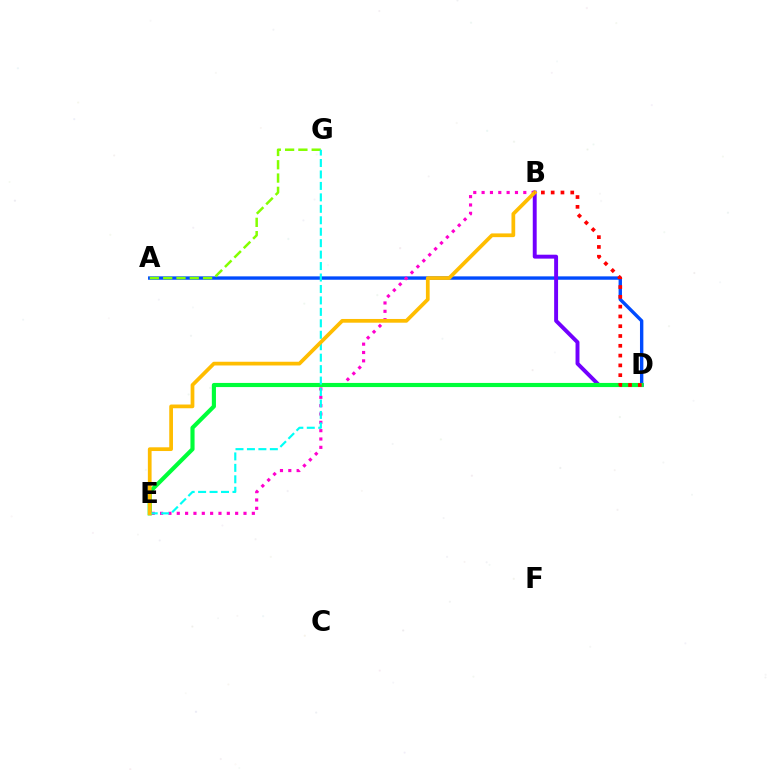{('A', 'D'): [{'color': '#004bff', 'line_style': 'solid', 'thickness': 2.43}], ('B', 'E'): [{'color': '#ff00cf', 'line_style': 'dotted', 'thickness': 2.27}, {'color': '#ffbd00', 'line_style': 'solid', 'thickness': 2.69}], ('B', 'D'): [{'color': '#7200ff', 'line_style': 'solid', 'thickness': 2.82}, {'color': '#ff0000', 'line_style': 'dotted', 'thickness': 2.66}], ('D', 'E'): [{'color': '#00ff39', 'line_style': 'solid', 'thickness': 2.98}], ('A', 'G'): [{'color': '#84ff00', 'line_style': 'dashed', 'thickness': 1.81}], ('E', 'G'): [{'color': '#00fff6', 'line_style': 'dashed', 'thickness': 1.56}]}